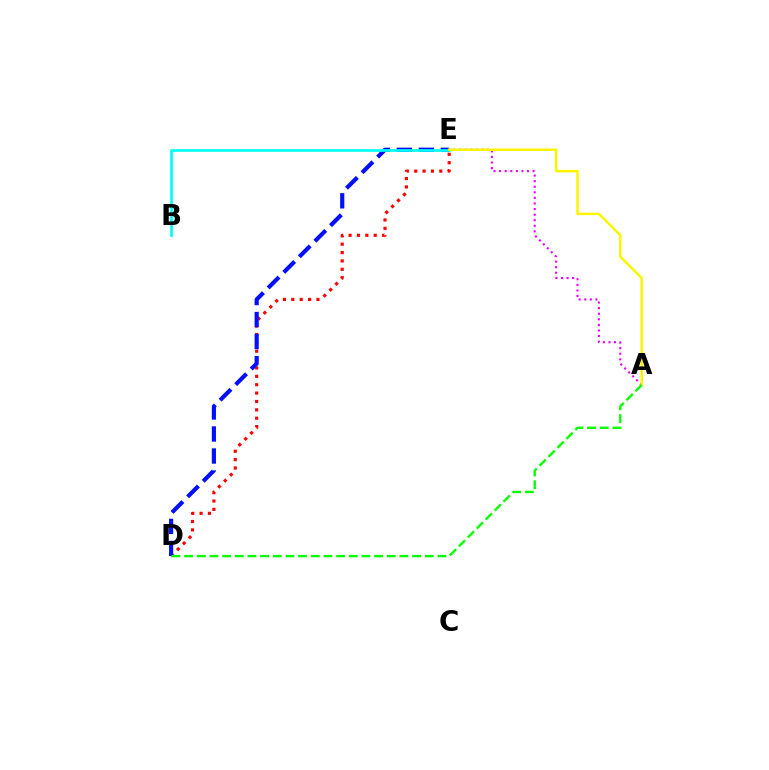{('D', 'E'): [{'color': '#ff0000', 'line_style': 'dotted', 'thickness': 2.28}, {'color': '#0010ff', 'line_style': 'dashed', 'thickness': 2.99}], ('A', 'E'): [{'color': '#ee00ff', 'line_style': 'dotted', 'thickness': 1.52}, {'color': '#fcf500', 'line_style': 'solid', 'thickness': 1.8}], ('B', 'E'): [{'color': '#00fff6', 'line_style': 'solid', 'thickness': 1.92}], ('A', 'D'): [{'color': '#08ff00', 'line_style': 'dashed', 'thickness': 1.72}]}